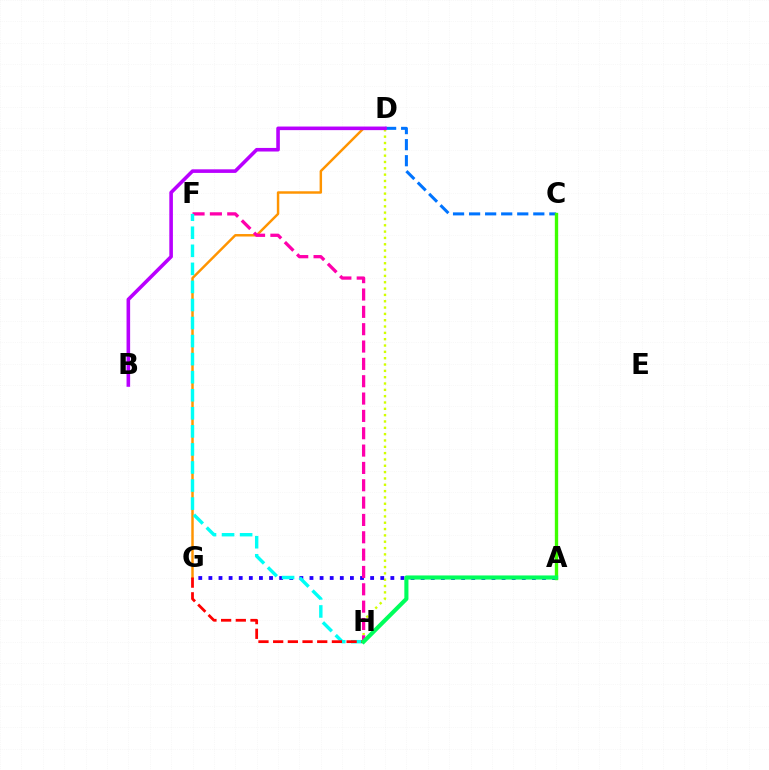{('D', 'H'): [{'color': '#d1ff00', 'line_style': 'dotted', 'thickness': 1.72}], ('A', 'G'): [{'color': '#2500ff', 'line_style': 'dotted', 'thickness': 2.75}], ('C', 'D'): [{'color': '#0074ff', 'line_style': 'dashed', 'thickness': 2.18}], ('D', 'G'): [{'color': '#ff9400', 'line_style': 'solid', 'thickness': 1.77}], ('F', 'H'): [{'color': '#ff00ac', 'line_style': 'dashed', 'thickness': 2.36}, {'color': '#00fff6', 'line_style': 'dashed', 'thickness': 2.45}], ('A', 'C'): [{'color': '#3dff00', 'line_style': 'solid', 'thickness': 2.41}], ('B', 'D'): [{'color': '#b900ff', 'line_style': 'solid', 'thickness': 2.58}], ('G', 'H'): [{'color': '#ff0000', 'line_style': 'dashed', 'thickness': 2.0}], ('A', 'H'): [{'color': '#00ff5c', 'line_style': 'solid', 'thickness': 2.96}]}